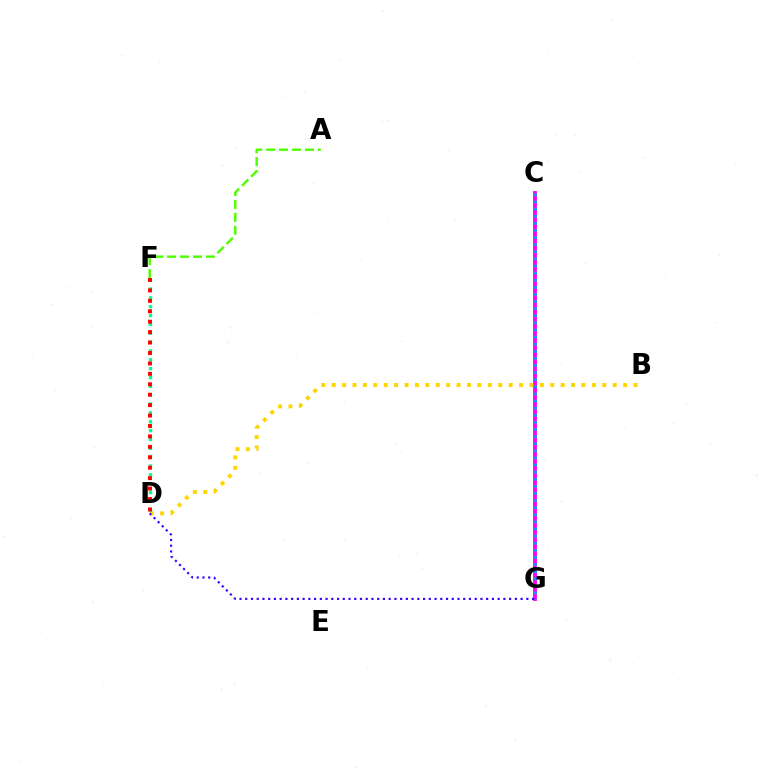{('C', 'G'): [{'color': '#ff00ed', 'line_style': 'solid', 'thickness': 2.76}, {'color': '#009eff', 'line_style': 'dotted', 'thickness': 1.93}], ('B', 'D'): [{'color': '#ffd500', 'line_style': 'dotted', 'thickness': 2.83}], ('A', 'F'): [{'color': '#4fff00', 'line_style': 'dashed', 'thickness': 1.76}], ('D', 'F'): [{'color': '#00ff86', 'line_style': 'dotted', 'thickness': 2.4}, {'color': '#ff0000', 'line_style': 'dotted', 'thickness': 2.83}], ('D', 'G'): [{'color': '#3700ff', 'line_style': 'dotted', 'thickness': 1.56}]}